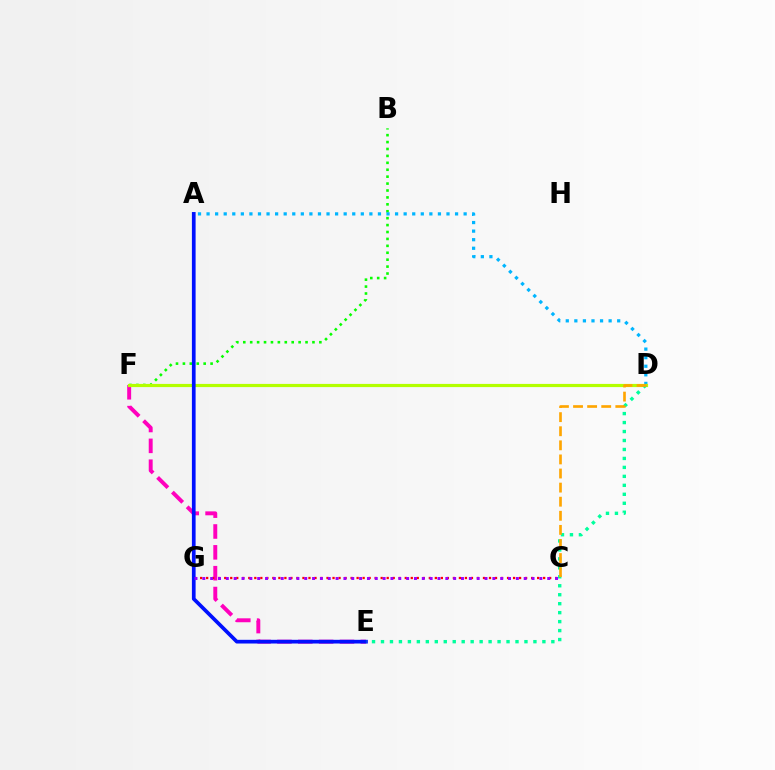{('E', 'F'): [{'color': '#ff00bd', 'line_style': 'dashed', 'thickness': 2.83}], ('B', 'F'): [{'color': '#08ff00', 'line_style': 'dotted', 'thickness': 1.88}], ('A', 'D'): [{'color': '#00b5ff', 'line_style': 'dotted', 'thickness': 2.33}], ('C', 'G'): [{'color': '#ff0000', 'line_style': 'dotted', 'thickness': 1.64}, {'color': '#9b00ff', 'line_style': 'dotted', 'thickness': 2.13}], ('D', 'F'): [{'color': '#b3ff00', 'line_style': 'solid', 'thickness': 2.29}], ('A', 'E'): [{'color': '#0010ff', 'line_style': 'solid', 'thickness': 2.66}], ('D', 'E'): [{'color': '#00ff9d', 'line_style': 'dotted', 'thickness': 2.44}], ('C', 'D'): [{'color': '#ffa500', 'line_style': 'dashed', 'thickness': 1.91}]}